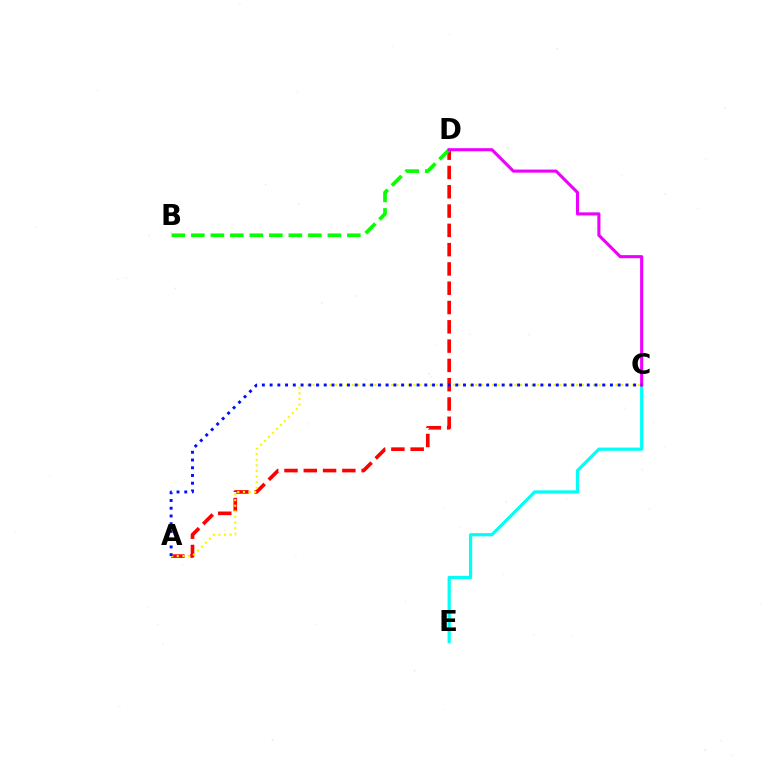{('A', 'D'): [{'color': '#ff0000', 'line_style': 'dashed', 'thickness': 2.62}], ('C', 'E'): [{'color': '#00fff6', 'line_style': 'solid', 'thickness': 2.31}], ('B', 'D'): [{'color': '#08ff00', 'line_style': 'dashed', 'thickness': 2.65}], ('C', 'D'): [{'color': '#ee00ff', 'line_style': 'solid', 'thickness': 2.22}], ('A', 'C'): [{'color': '#fcf500', 'line_style': 'dotted', 'thickness': 1.52}, {'color': '#0010ff', 'line_style': 'dotted', 'thickness': 2.1}]}